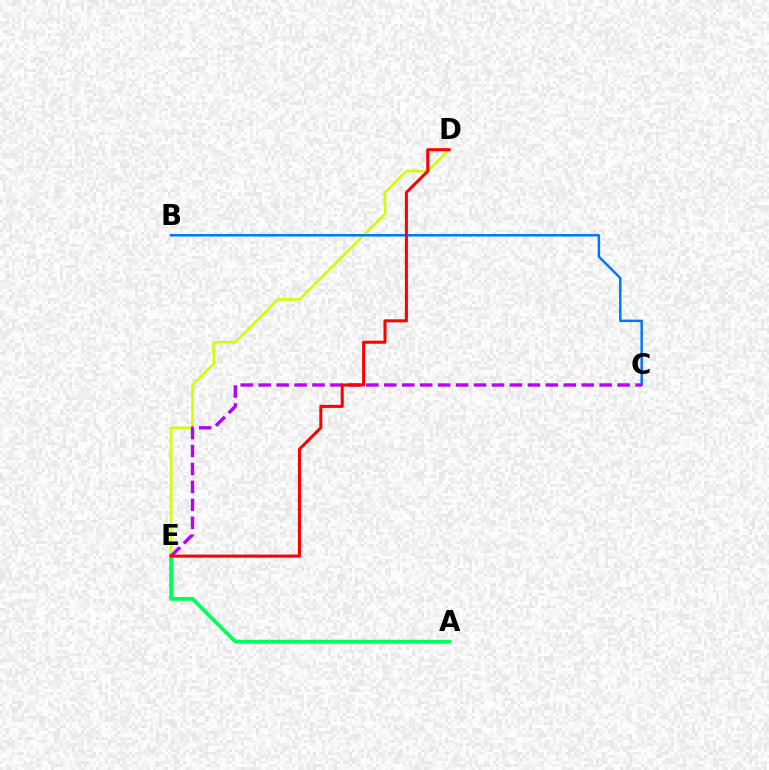{('D', 'E'): [{'color': '#d1ff00', 'line_style': 'solid', 'thickness': 1.86}, {'color': '#ff0000', 'line_style': 'solid', 'thickness': 2.19}], ('B', 'C'): [{'color': '#0074ff', 'line_style': 'solid', 'thickness': 1.76}], ('A', 'E'): [{'color': '#00ff5c', 'line_style': 'solid', 'thickness': 2.73}], ('C', 'E'): [{'color': '#b900ff', 'line_style': 'dashed', 'thickness': 2.44}]}